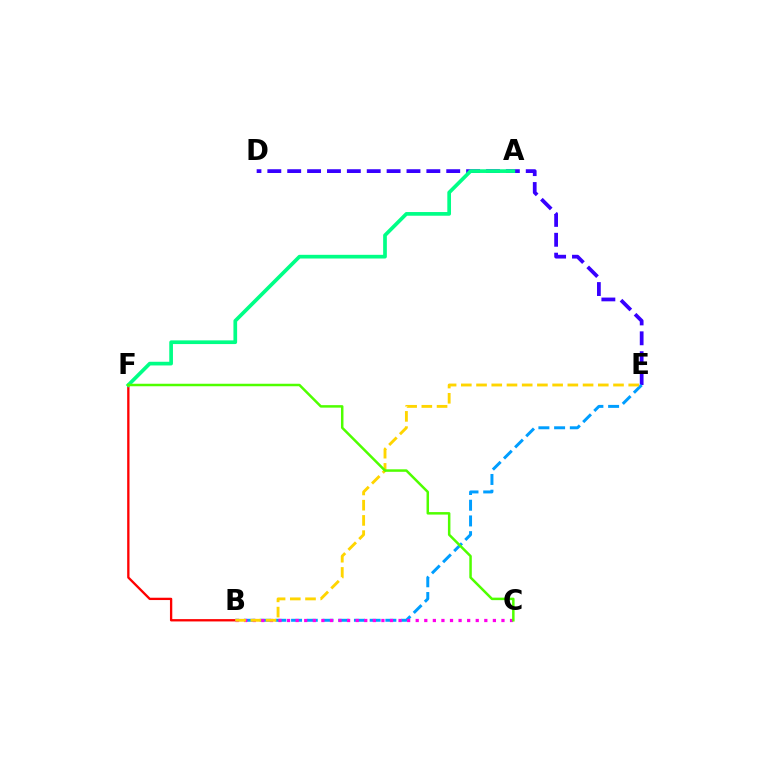{('B', 'F'): [{'color': '#ff0000', 'line_style': 'solid', 'thickness': 1.67}], ('D', 'E'): [{'color': '#3700ff', 'line_style': 'dashed', 'thickness': 2.7}], ('A', 'F'): [{'color': '#00ff86', 'line_style': 'solid', 'thickness': 2.66}], ('B', 'E'): [{'color': '#009eff', 'line_style': 'dashed', 'thickness': 2.13}, {'color': '#ffd500', 'line_style': 'dashed', 'thickness': 2.07}], ('B', 'C'): [{'color': '#ff00ed', 'line_style': 'dotted', 'thickness': 2.33}], ('C', 'F'): [{'color': '#4fff00', 'line_style': 'solid', 'thickness': 1.8}]}